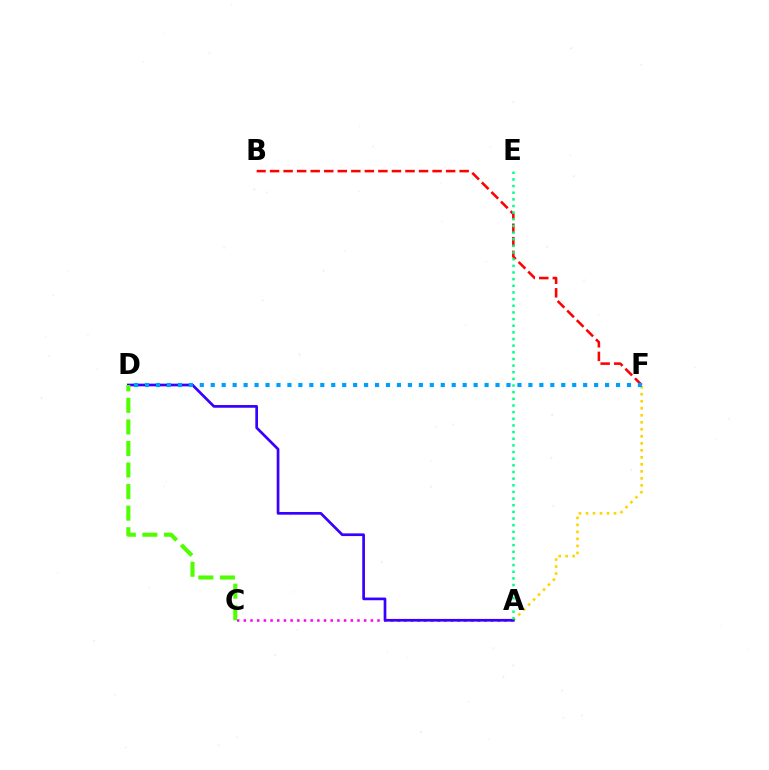{('B', 'F'): [{'color': '#ff0000', 'line_style': 'dashed', 'thickness': 1.84}], ('A', 'F'): [{'color': '#ffd500', 'line_style': 'dotted', 'thickness': 1.9}], ('A', 'C'): [{'color': '#ff00ed', 'line_style': 'dotted', 'thickness': 1.82}], ('A', 'D'): [{'color': '#3700ff', 'line_style': 'solid', 'thickness': 1.95}], ('D', 'F'): [{'color': '#009eff', 'line_style': 'dotted', 'thickness': 2.98}], ('A', 'E'): [{'color': '#00ff86', 'line_style': 'dotted', 'thickness': 1.81}], ('C', 'D'): [{'color': '#4fff00', 'line_style': 'dashed', 'thickness': 2.93}]}